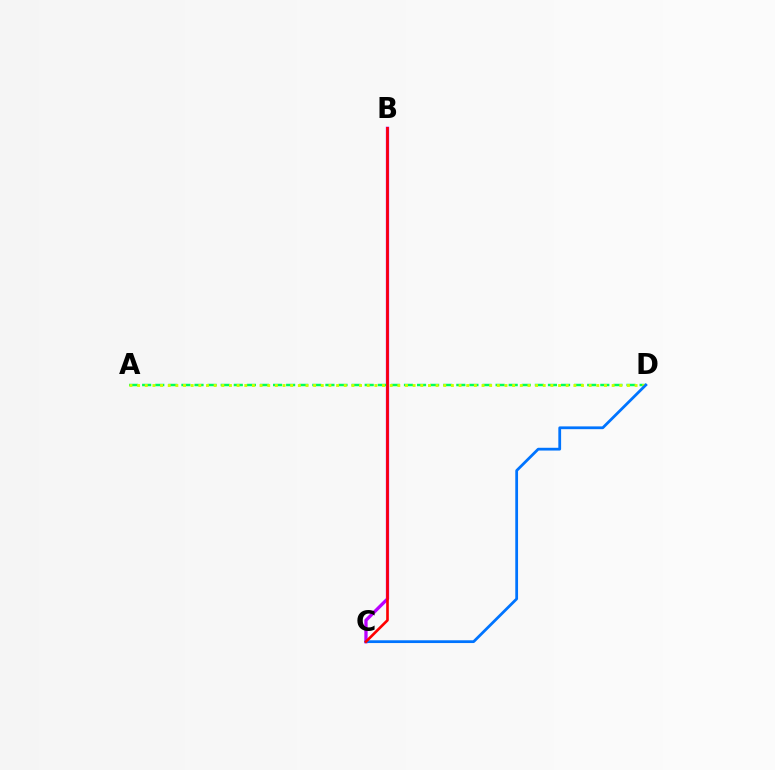{('B', 'C'): [{'color': '#b900ff', 'line_style': 'solid', 'thickness': 2.36}, {'color': '#ff0000', 'line_style': 'solid', 'thickness': 1.91}], ('A', 'D'): [{'color': '#00ff5c', 'line_style': 'dashed', 'thickness': 1.78}, {'color': '#d1ff00', 'line_style': 'dotted', 'thickness': 2.08}], ('C', 'D'): [{'color': '#0074ff', 'line_style': 'solid', 'thickness': 1.99}]}